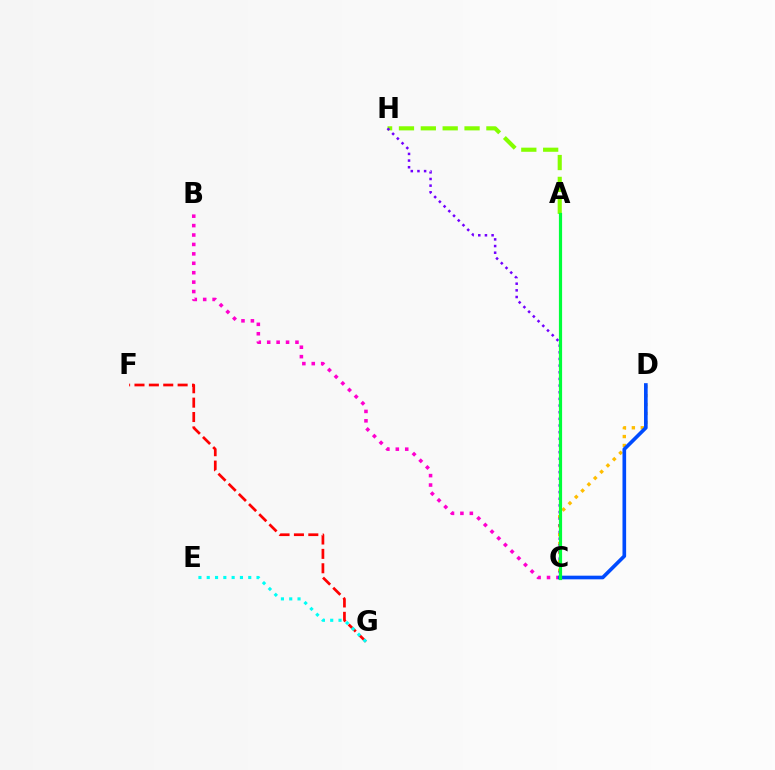{('A', 'H'): [{'color': '#84ff00', 'line_style': 'dashed', 'thickness': 2.97}], ('C', 'D'): [{'color': '#ffbd00', 'line_style': 'dotted', 'thickness': 2.42}, {'color': '#004bff', 'line_style': 'solid', 'thickness': 2.62}], ('F', 'G'): [{'color': '#ff0000', 'line_style': 'dashed', 'thickness': 1.95}], ('C', 'H'): [{'color': '#7200ff', 'line_style': 'dotted', 'thickness': 1.81}], ('B', 'C'): [{'color': '#ff00cf', 'line_style': 'dotted', 'thickness': 2.56}], ('A', 'C'): [{'color': '#00ff39', 'line_style': 'solid', 'thickness': 2.3}], ('E', 'G'): [{'color': '#00fff6', 'line_style': 'dotted', 'thickness': 2.26}]}